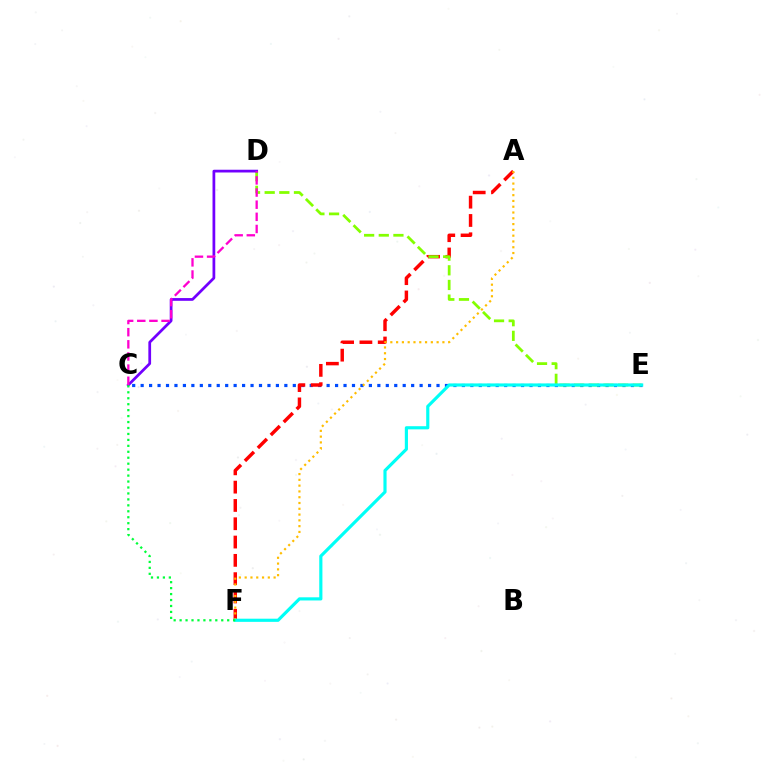{('C', 'E'): [{'color': '#004bff', 'line_style': 'dotted', 'thickness': 2.3}], ('A', 'F'): [{'color': '#ff0000', 'line_style': 'dashed', 'thickness': 2.49}, {'color': '#ffbd00', 'line_style': 'dotted', 'thickness': 1.57}], ('D', 'E'): [{'color': '#84ff00', 'line_style': 'dashed', 'thickness': 1.99}], ('E', 'F'): [{'color': '#00fff6', 'line_style': 'solid', 'thickness': 2.27}], ('C', 'D'): [{'color': '#7200ff', 'line_style': 'solid', 'thickness': 1.98}, {'color': '#ff00cf', 'line_style': 'dashed', 'thickness': 1.65}], ('C', 'F'): [{'color': '#00ff39', 'line_style': 'dotted', 'thickness': 1.62}]}